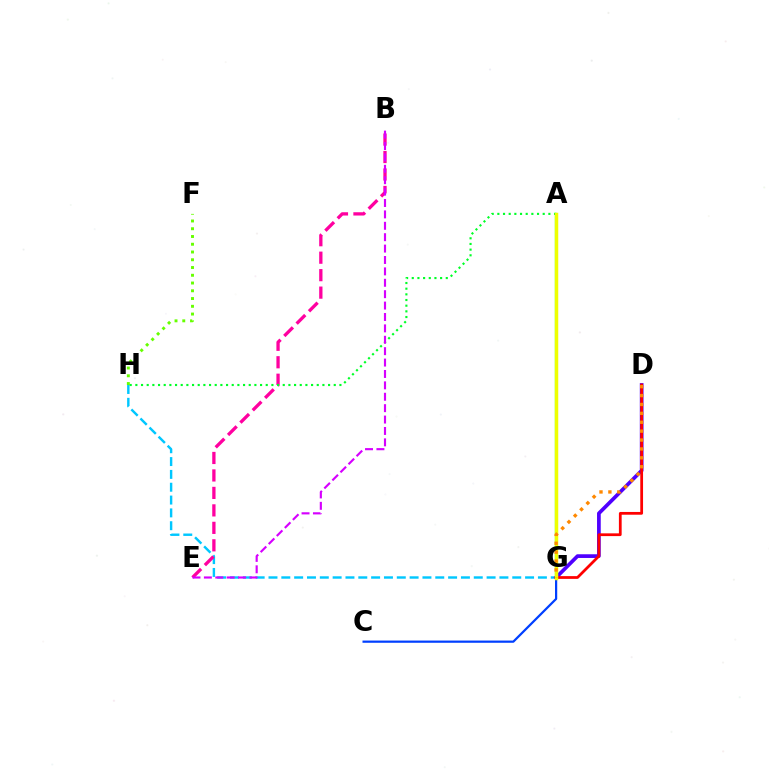{('C', 'G'): [{'color': '#003fff', 'line_style': 'solid', 'thickness': 1.6}], ('A', 'G'): [{'color': '#00ffaf', 'line_style': 'solid', 'thickness': 1.63}, {'color': '#eeff00', 'line_style': 'solid', 'thickness': 2.5}], ('G', 'H'): [{'color': '#00c7ff', 'line_style': 'dashed', 'thickness': 1.74}], ('F', 'H'): [{'color': '#66ff00', 'line_style': 'dotted', 'thickness': 2.11}], ('B', 'E'): [{'color': '#ff00a0', 'line_style': 'dashed', 'thickness': 2.37}, {'color': '#d600ff', 'line_style': 'dashed', 'thickness': 1.55}], ('A', 'H'): [{'color': '#00ff27', 'line_style': 'dotted', 'thickness': 1.54}], ('D', 'G'): [{'color': '#4f00ff', 'line_style': 'solid', 'thickness': 2.67}, {'color': '#ff0000', 'line_style': 'solid', 'thickness': 1.99}, {'color': '#ff8800', 'line_style': 'dotted', 'thickness': 2.42}]}